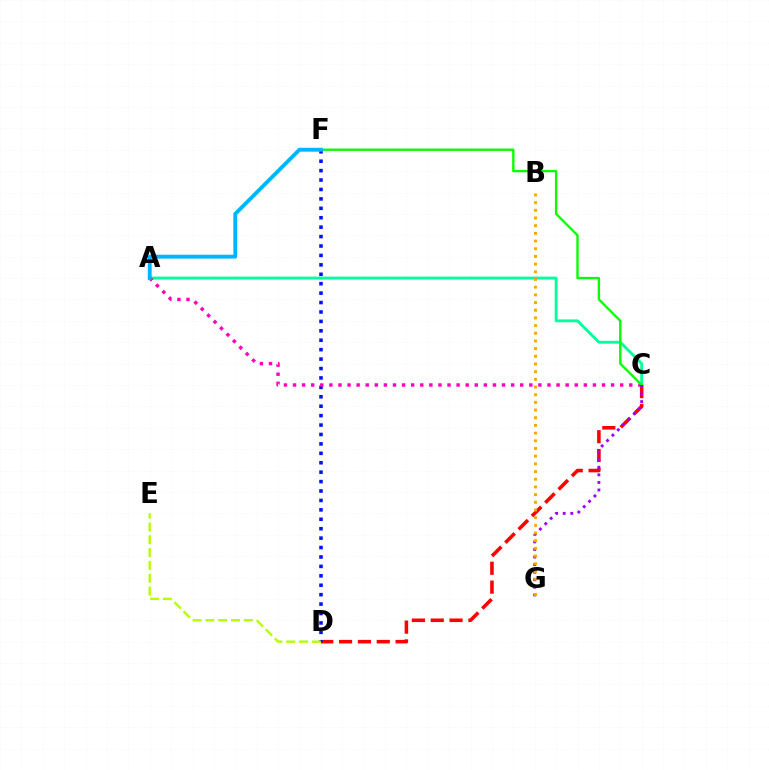{('C', 'D'): [{'color': '#ff0000', 'line_style': 'dashed', 'thickness': 2.56}], ('D', 'F'): [{'color': '#0010ff', 'line_style': 'dotted', 'thickness': 2.56}], ('A', 'C'): [{'color': '#00ff9d', 'line_style': 'solid', 'thickness': 2.07}, {'color': '#ff00bd', 'line_style': 'dotted', 'thickness': 2.47}], ('C', 'F'): [{'color': '#08ff00', 'line_style': 'solid', 'thickness': 1.7}], ('C', 'G'): [{'color': '#9b00ff', 'line_style': 'dotted', 'thickness': 2.06}], ('A', 'F'): [{'color': '#00b5ff', 'line_style': 'solid', 'thickness': 2.79}], ('B', 'G'): [{'color': '#ffa500', 'line_style': 'dotted', 'thickness': 2.09}], ('D', 'E'): [{'color': '#b3ff00', 'line_style': 'dashed', 'thickness': 1.74}]}